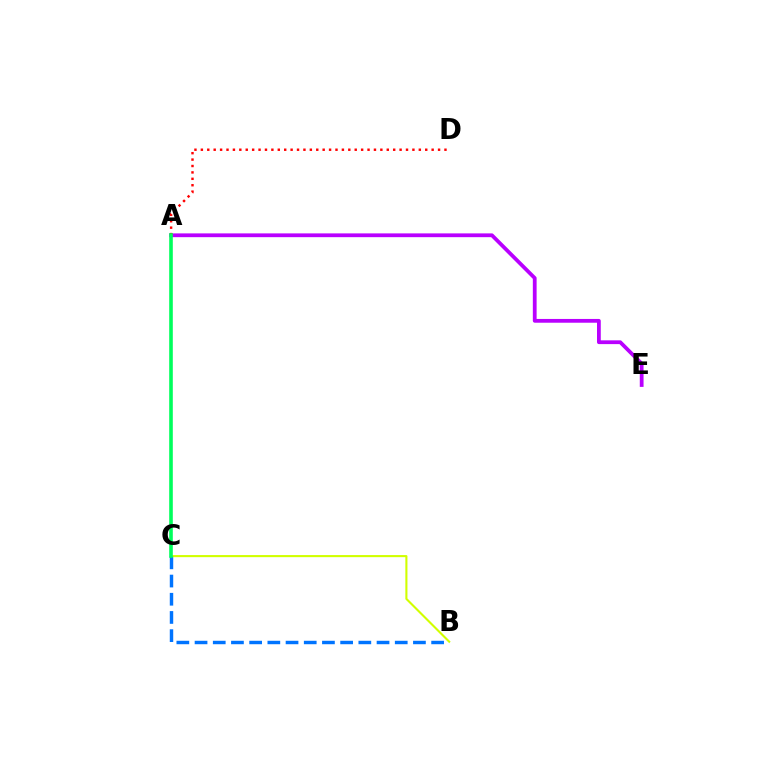{('A', 'E'): [{'color': '#b900ff', 'line_style': 'solid', 'thickness': 2.72}], ('B', 'C'): [{'color': '#d1ff00', 'line_style': 'solid', 'thickness': 1.51}, {'color': '#0074ff', 'line_style': 'dashed', 'thickness': 2.47}], ('A', 'D'): [{'color': '#ff0000', 'line_style': 'dotted', 'thickness': 1.74}], ('A', 'C'): [{'color': '#00ff5c', 'line_style': 'solid', 'thickness': 2.6}]}